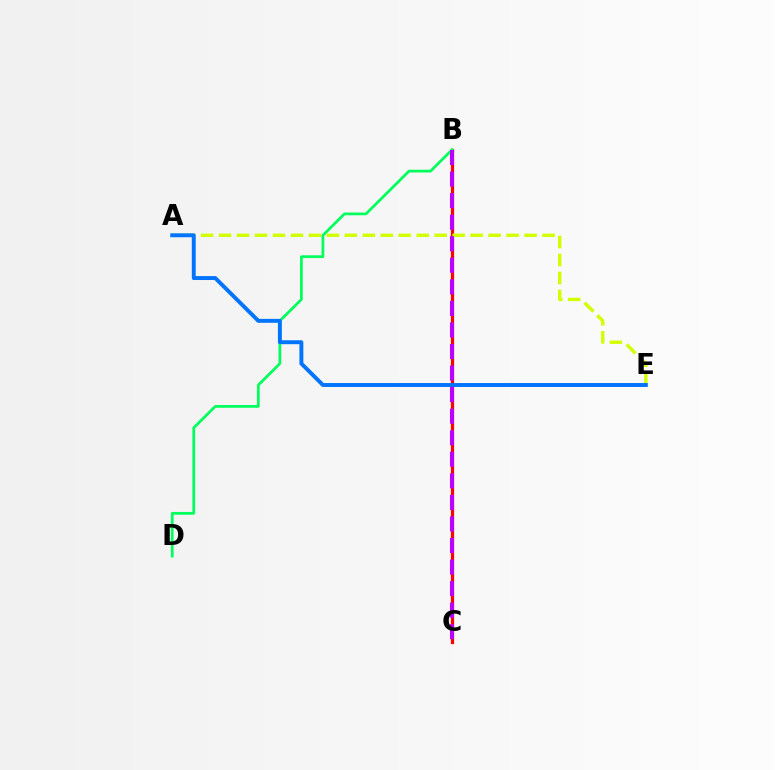{('B', 'C'): [{'color': '#ff0000', 'line_style': 'solid', 'thickness': 2.32}, {'color': '#b900ff', 'line_style': 'dashed', 'thickness': 2.93}], ('B', 'D'): [{'color': '#00ff5c', 'line_style': 'solid', 'thickness': 1.98}], ('A', 'E'): [{'color': '#d1ff00', 'line_style': 'dashed', 'thickness': 2.44}, {'color': '#0074ff', 'line_style': 'solid', 'thickness': 2.82}]}